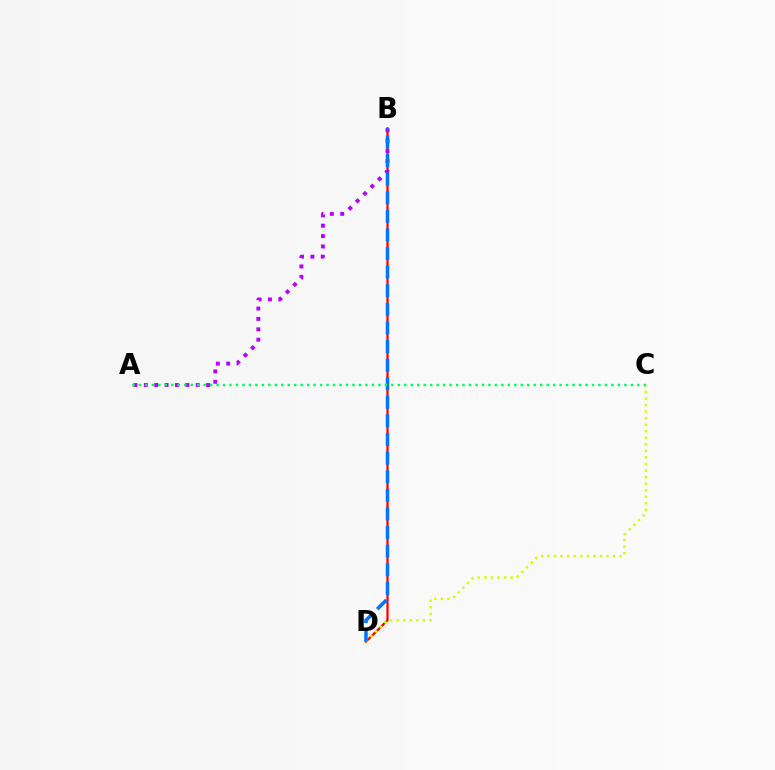{('B', 'D'): [{'color': '#ff0000', 'line_style': 'solid', 'thickness': 1.61}, {'color': '#0074ff', 'line_style': 'dashed', 'thickness': 2.53}], ('A', 'B'): [{'color': '#b900ff', 'line_style': 'dotted', 'thickness': 2.82}], ('C', 'D'): [{'color': '#d1ff00', 'line_style': 'dotted', 'thickness': 1.78}], ('A', 'C'): [{'color': '#00ff5c', 'line_style': 'dotted', 'thickness': 1.76}]}